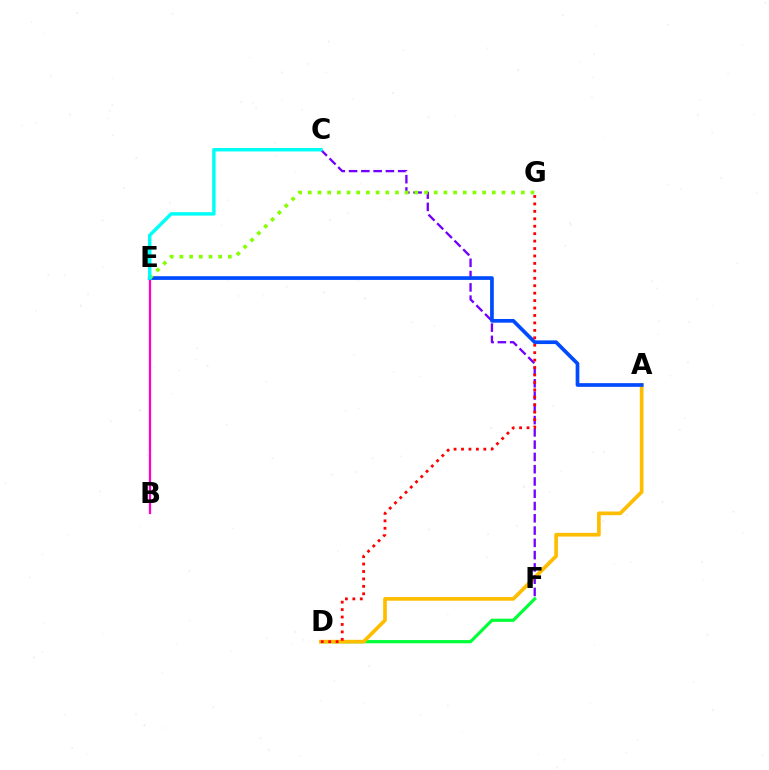{('D', 'F'): [{'color': '#00ff39', 'line_style': 'solid', 'thickness': 2.29}], ('A', 'D'): [{'color': '#ffbd00', 'line_style': 'solid', 'thickness': 2.66}], ('B', 'E'): [{'color': '#ff00cf', 'line_style': 'solid', 'thickness': 1.61}], ('C', 'F'): [{'color': '#7200ff', 'line_style': 'dashed', 'thickness': 1.67}], ('A', 'E'): [{'color': '#004bff', 'line_style': 'solid', 'thickness': 2.66}], ('D', 'G'): [{'color': '#ff0000', 'line_style': 'dotted', 'thickness': 2.02}], ('E', 'G'): [{'color': '#84ff00', 'line_style': 'dotted', 'thickness': 2.63}], ('C', 'E'): [{'color': '#00fff6', 'line_style': 'solid', 'thickness': 2.47}]}